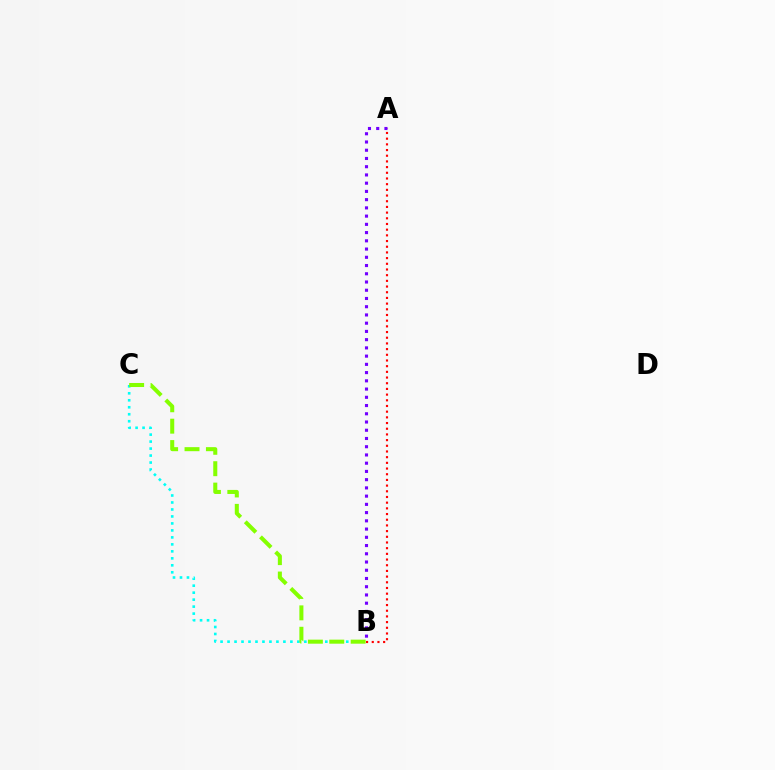{('B', 'C'): [{'color': '#00fff6', 'line_style': 'dotted', 'thickness': 1.9}, {'color': '#84ff00', 'line_style': 'dashed', 'thickness': 2.91}], ('A', 'B'): [{'color': '#ff0000', 'line_style': 'dotted', 'thickness': 1.55}, {'color': '#7200ff', 'line_style': 'dotted', 'thickness': 2.24}]}